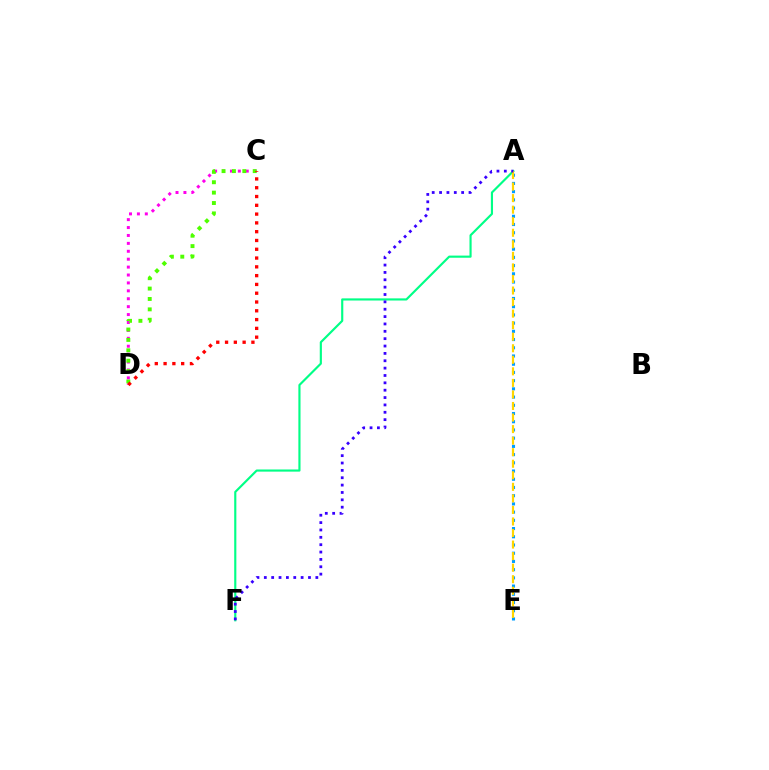{('C', 'D'): [{'color': '#ff00ed', 'line_style': 'dotted', 'thickness': 2.15}, {'color': '#4fff00', 'line_style': 'dotted', 'thickness': 2.82}, {'color': '#ff0000', 'line_style': 'dotted', 'thickness': 2.39}], ('A', 'E'): [{'color': '#009eff', 'line_style': 'dotted', 'thickness': 2.23}, {'color': '#ffd500', 'line_style': 'dashed', 'thickness': 1.57}], ('A', 'F'): [{'color': '#00ff86', 'line_style': 'solid', 'thickness': 1.55}, {'color': '#3700ff', 'line_style': 'dotted', 'thickness': 2.0}]}